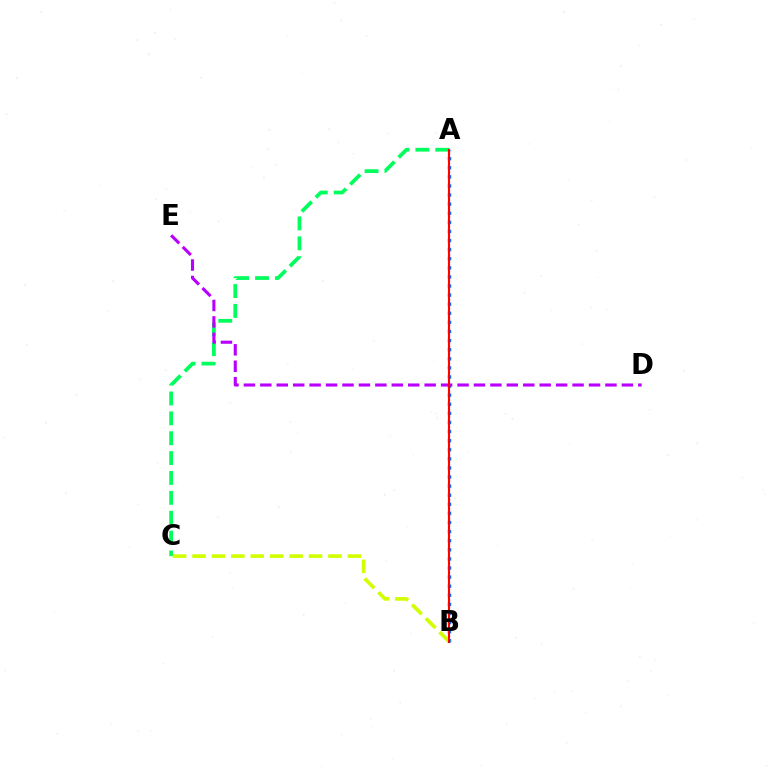{('A', 'B'): [{'color': '#0074ff', 'line_style': 'dotted', 'thickness': 2.47}, {'color': '#ff0000', 'line_style': 'solid', 'thickness': 1.54}], ('A', 'C'): [{'color': '#00ff5c', 'line_style': 'dashed', 'thickness': 2.7}], ('D', 'E'): [{'color': '#b900ff', 'line_style': 'dashed', 'thickness': 2.23}], ('B', 'C'): [{'color': '#d1ff00', 'line_style': 'dashed', 'thickness': 2.64}]}